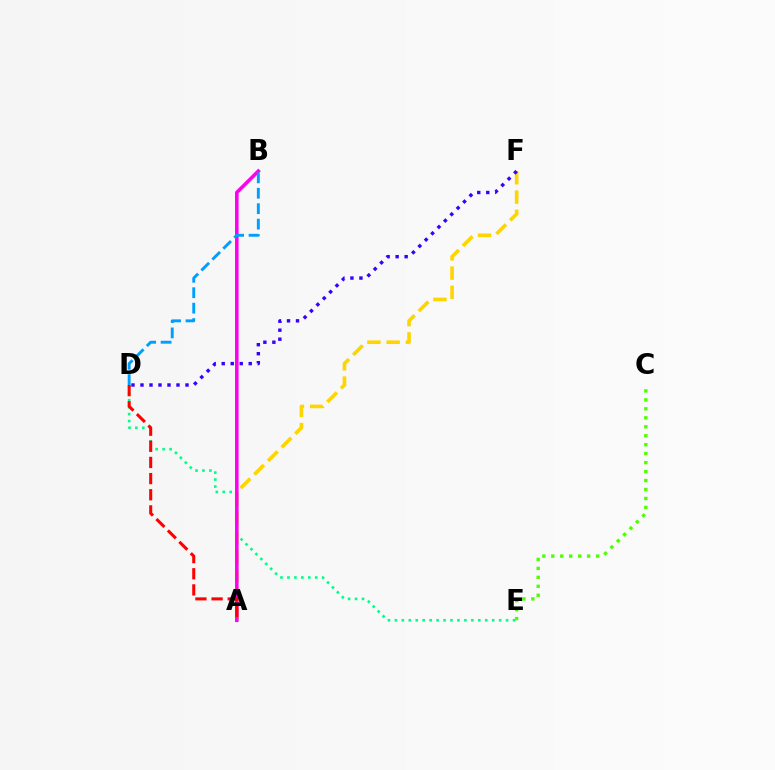{('A', 'F'): [{'color': '#ffd500', 'line_style': 'dashed', 'thickness': 2.61}], ('D', 'F'): [{'color': '#3700ff', 'line_style': 'dotted', 'thickness': 2.45}], ('C', 'E'): [{'color': '#4fff00', 'line_style': 'dotted', 'thickness': 2.44}], ('D', 'E'): [{'color': '#00ff86', 'line_style': 'dotted', 'thickness': 1.89}], ('A', 'B'): [{'color': '#ff00ed', 'line_style': 'solid', 'thickness': 2.55}], ('A', 'D'): [{'color': '#ff0000', 'line_style': 'dashed', 'thickness': 2.19}], ('B', 'D'): [{'color': '#009eff', 'line_style': 'dashed', 'thickness': 2.1}]}